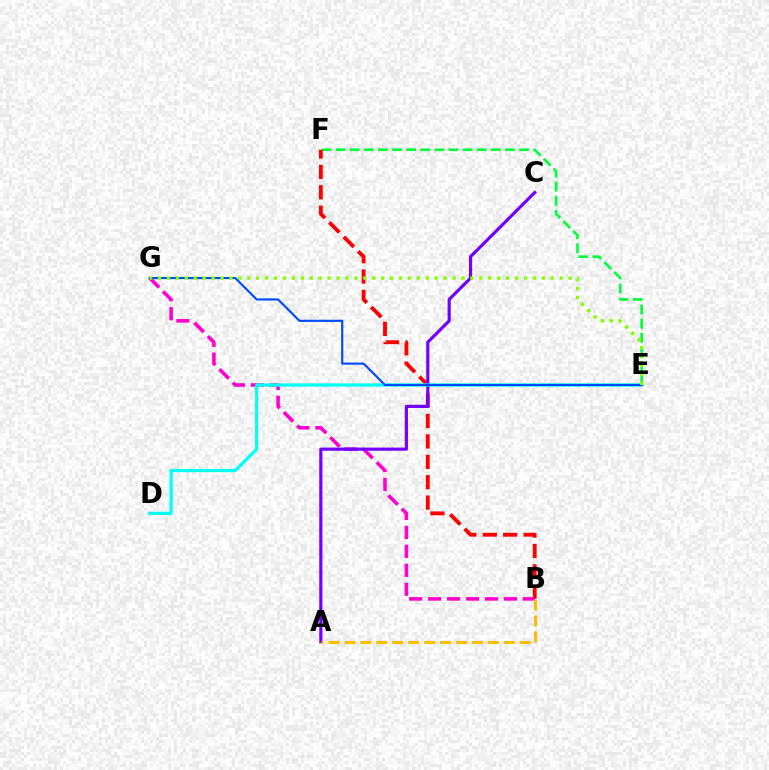{('E', 'F'): [{'color': '#00ff39', 'line_style': 'dashed', 'thickness': 1.92}], ('B', 'F'): [{'color': '#ff0000', 'line_style': 'dashed', 'thickness': 2.77}], ('B', 'G'): [{'color': '#ff00cf', 'line_style': 'dashed', 'thickness': 2.57}], ('A', 'C'): [{'color': '#7200ff', 'line_style': 'solid', 'thickness': 2.27}], ('D', 'E'): [{'color': '#00fff6', 'line_style': 'solid', 'thickness': 2.33}], ('E', 'G'): [{'color': '#004bff', 'line_style': 'solid', 'thickness': 1.56}, {'color': '#84ff00', 'line_style': 'dotted', 'thickness': 2.43}], ('A', 'B'): [{'color': '#ffbd00', 'line_style': 'dashed', 'thickness': 2.16}]}